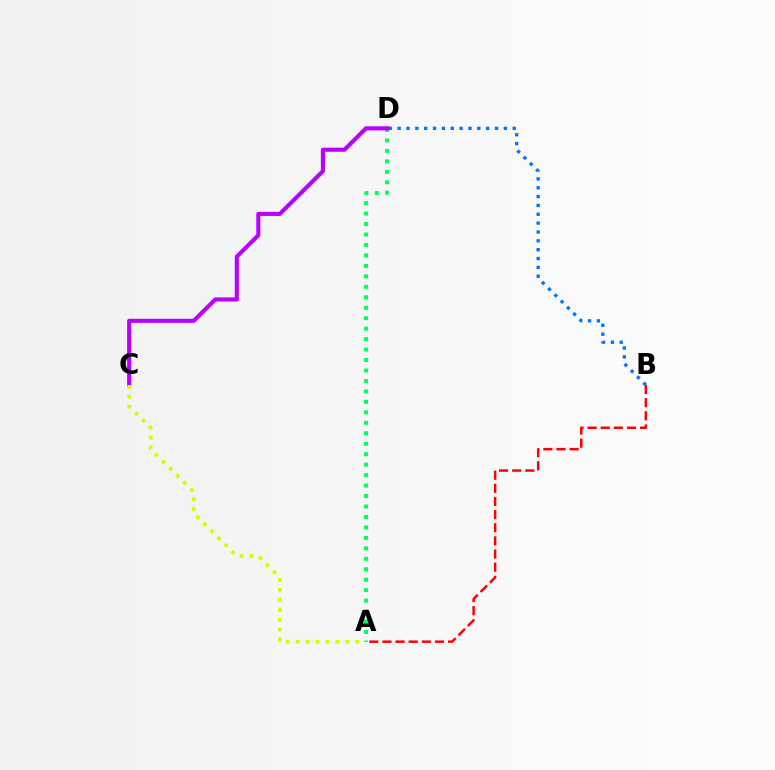{('A', 'D'): [{'color': '#00ff5c', 'line_style': 'dotted', 'thickness': 2.84}], ('A', 'B'): [{'color': '#ff0000', 'line_style': 'dashed', 'thickness': 1.78}], ('B', 'D'): [{'color': '#0074ff', 'line_style': 'dotted', 'thickness': 2.4}], ('C', 'D'): [{'color': '#b900ff', 'line_style': 'solid', 'thickness': 2.95}], ('A', 'C'): [{'color': '#d1ff00', 'line_style': 'dotted', 'thickness': 2.7}]}